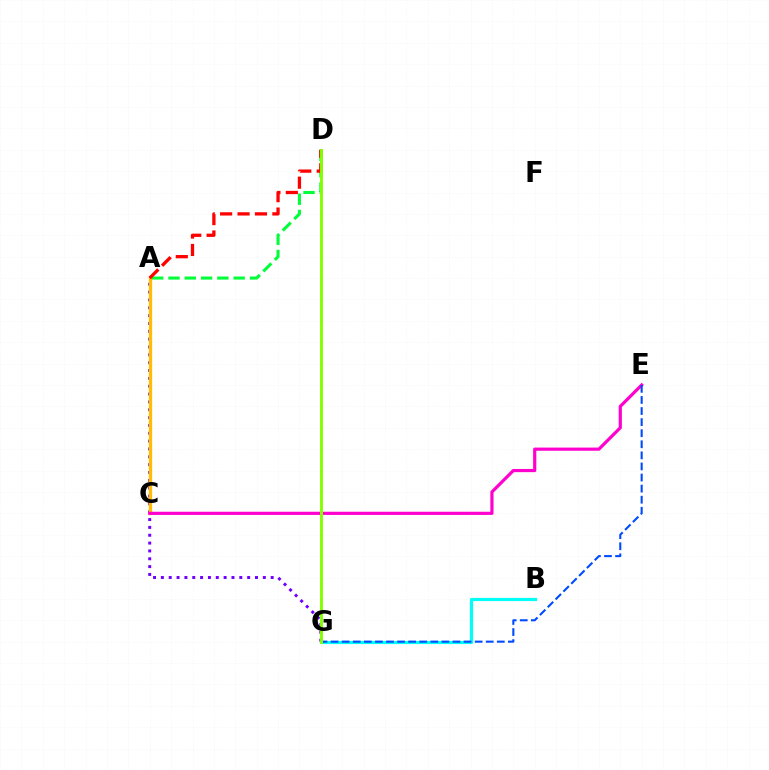{('B', 'G'): [{'color': '#00fff6', 'line_style': 'solid', 'thickness': 2.29}], ('A', 'G'): [{'color': '#7200ff', 'line_style': 'dotted', 'thickness': 2.13}], ('A', 'D'): [{'color': '#00ff39', 'line_style': 'dashed', 'thickness': 2.21}, {'color': '#ff0000', 'line_style': 'dashed', 'thickness': 2.37}], ('A', 'C'): [{'color': '#ffbd00', 'line_style': 'solid', 'thickness': 2.37}], ('C', 'E'): [{'color': '#ff00cf', 'line_style': 'solid', 'thickness': 2.29}], ('E', 'G'): [{'color': '#004bff', 'line_style': 'dashed', 'thickness': 1.51}], ('D', 'G'): [{'color': '#84ff00', 'line_style': 'solid', 'thickness': 2.08}]}